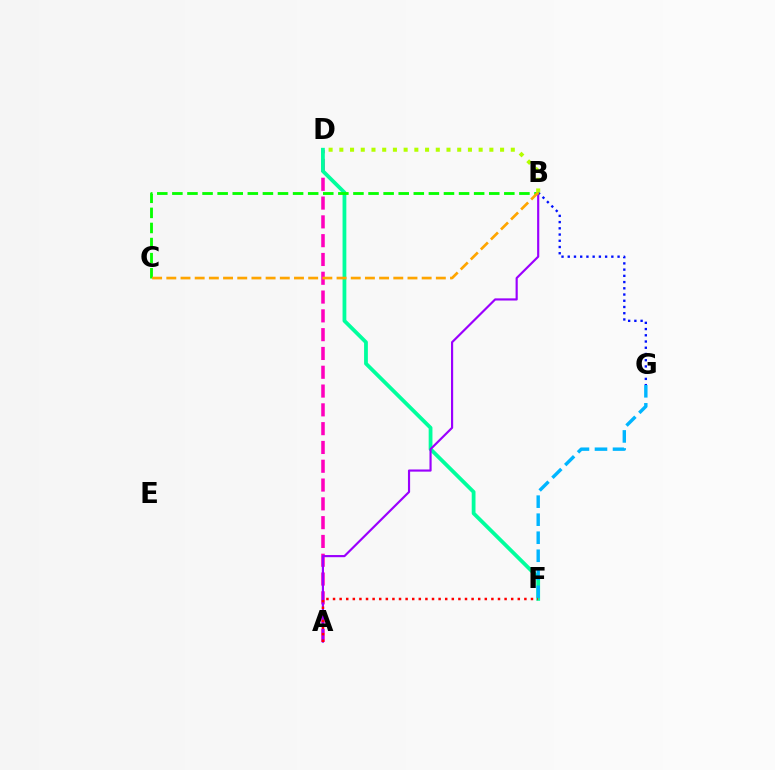{('B', 'G'): [{'color': '#0010ff', 'line_style': 'dotted', 'thickness': 1.69}], ('A', 'D'): [{'color': '#ff00bd', 'line_style': 'dashed', 'thickness': 2.55}], ('D', 'F'): [{'color': '#00ff9d', 'line_style': 'solid', 'thickness': 2.72}], ('A', 'B'): [{'color': '#9b00ff', 'line_style': 'solid', 'thickness': 1.56}], ('B', 'C'): [{'color': '#08ff00', 'line_style': 'dashed', 'thickness': 2.05}, {'color': '#ffa500', 'line_style': 'dashed', 'thickness': 1.93}], ('F', 'G'): [{'color': '#00b5ff', 'line_style': 'dashed', 'thickness': 2.45}], ('B', 'D'): [{'color': '#b3ff00', 'line_style': 'dotted', 'thickness': 2.91}], ('A', 'F'): [{'color': '#ff0000', 'line_style': 'dotted', 'thickness': 1.79}]}